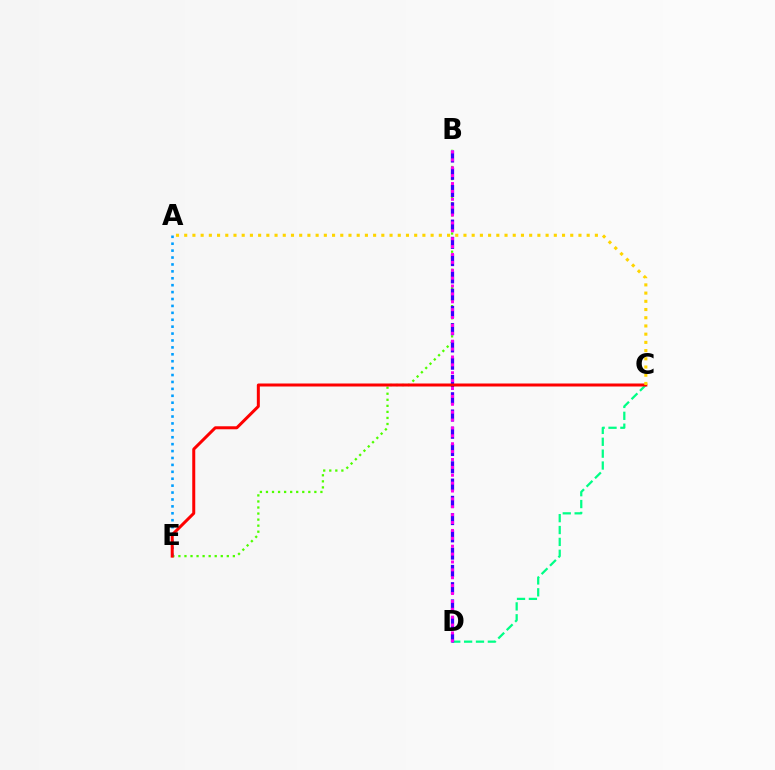{('C', 'D'): [{'color': '#00ff86', 'line_style': 'dashed', 'thickness': 1.61}], ('B', 'E'): [{'color': '#4fff00', 'line_style': 'dotted', 'thickness': 1.64}], ('A', 'E'): [{'color': '#009eff', 'line_style': 'dotted', 'thickness': 1.88}], ('B', 'D'): [{'color': '#3700ff', 'line_style': 'dashed', 'thickness': 2.35}, {'color': '#ff00ed', 'line_style': 'dotted', 'thickness': 2.14}], ('C', 'E'): [{'color': '#ff0000', 'line_style': 'solid', 'thickness': 2.16}], ('A', 'C'): [{'color': '#ffd500', 'line_style': 'dotted', 'thickness': 2.23}]}